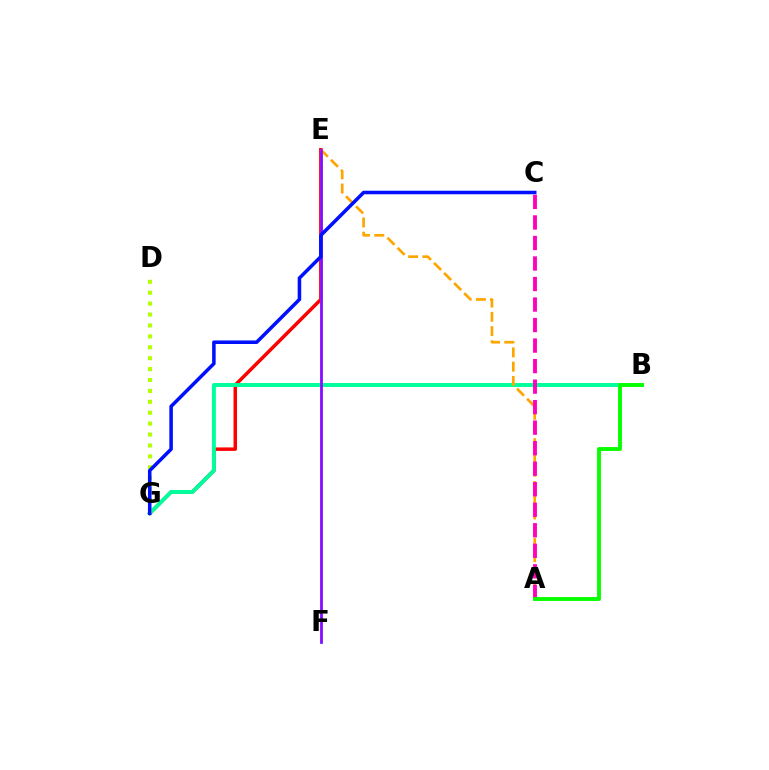{('E', 'G'): [{'color': '#ff0000', 'line_style': 'solid', 'thickness': 2.51}], ('B', 'G'): [{'color': '#00ff9d', 'line_style': 'solid', 'thickness': 2.84}], ('D', 'G'): [{'color': '#b3ff00', 'line_style': 'dotted', 'thickness': 2.96}], ('E', 'F'): [{'color': '#00b5ff', 'line_style': 'solid', 'thickness': 1.91}, {'color': '#9b00ff', 'line_style': 'solid', 'thickness': 1.82}], ('A', 'E'): [{'color': '#ffa500', 'line_style': 'dashed', 'thickness': 1.93}], ('A', 'C'): [{'color': '#ff00bd', 'line_style': 'dashed', 'thickness': 2.79}], ('A', 'B'): [{'color': '#08ff00', 'line_style': 'solid', 'thickness': 2.8}], ('C', 'G'): [{'color': '#0010ff', 'line_style': 'solid', 'thickness': 2.55}]}